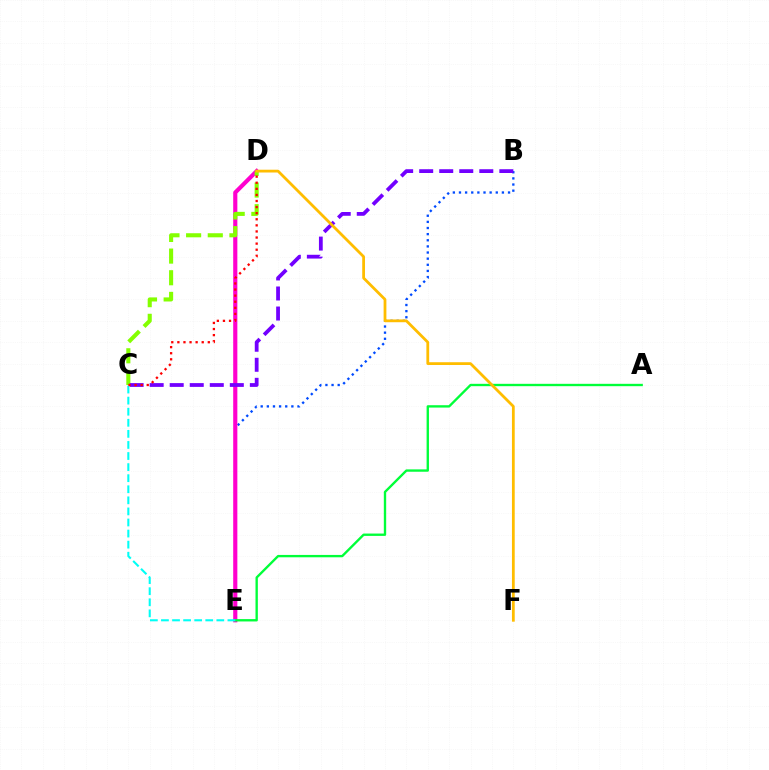{('B', 'E'): [{'color': '#004bff', 'line_style': 'dotted', 'thickness': 1.67}], ('D', 'E'): [{'color': '#ff00cf', 'line_style': 'solid', 'thickness': 2.99}], ('A', 'E'): [{'color': '#00ff39', 'line_style': 'solid', 'thickness': 1.7}], ('C', 'E'): [{'color': '#00fff6', 'line_style': 'dashed', 'thickness': 1.5}], ('C', 'D'): [{'color': '#84ff00', 'line_style': 'dashed', 'thickness': 2.94}, {'color': '#ff0000', 'line_style': 'dotted', 'thickness': 1.65}], ('B', 'C'): [{'color': '#7200ff', 'line_style': 'dashed', 'thickness': 2.72}], ('D', 'F'): [{'color': '#ffbd00', 'line_style': 'solid', 'thickness': 2.0}]}